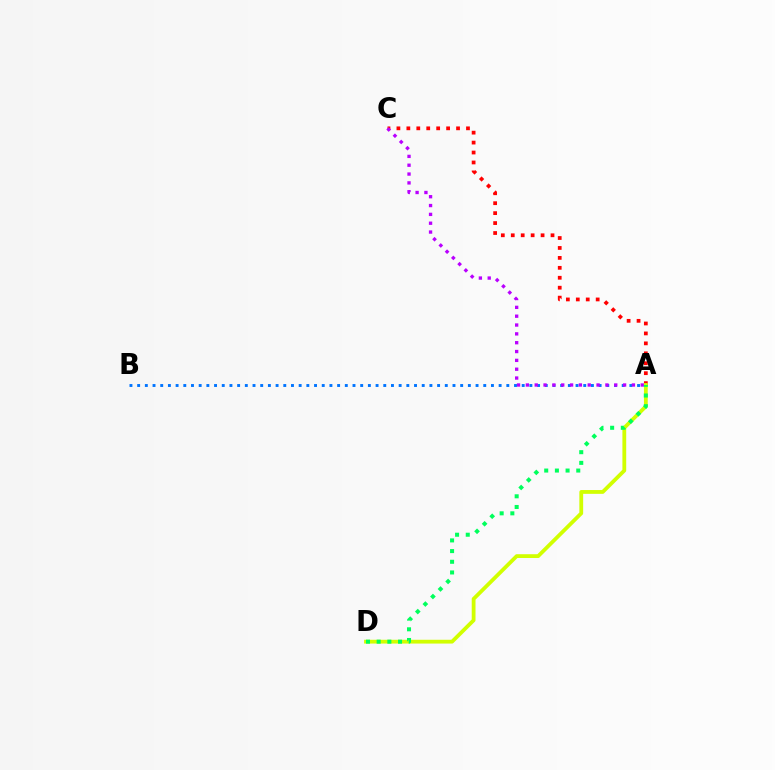{('A', 'B'): [{'color': '#0074ff', 'line_style': 'dotted', 'thickness': 2.09}], ('A', 'C'): [{'color': '#ff0000', 'line_style': 'dotted', 'thickness': 2.7}, {'color': '#b900ff', 'line_style': 'dotted', 'thickness': 2.4}], ('A', 'D'): [{'color': '#d1ff00', 'line_style': 'solid', 'thickness': 2.73}, {'color': '#00ff5c', 'line_style': 'dotted', 'thickness': 2.9}]}